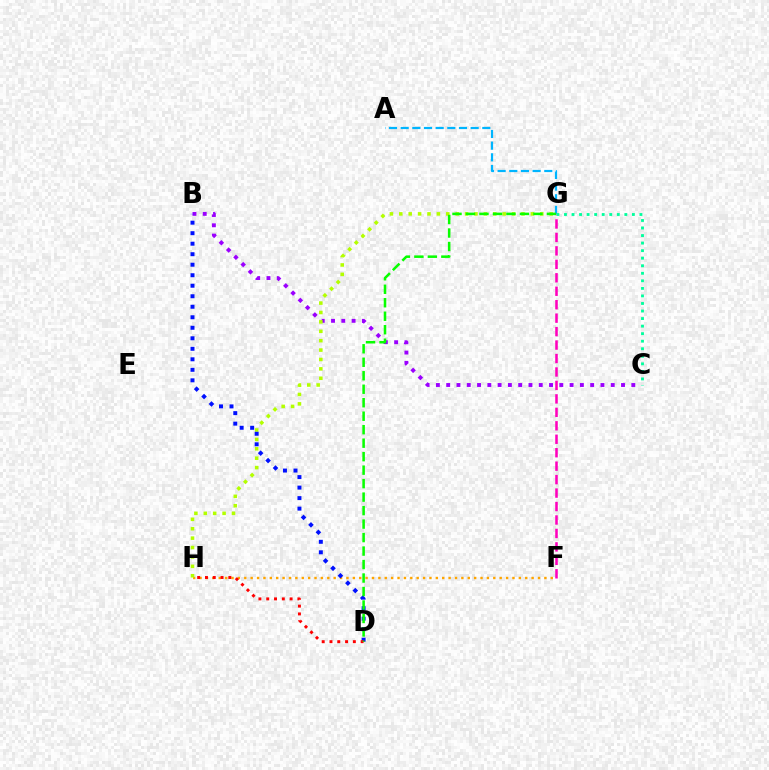{('A', 'G'): [{'color': '#00b5ff', 'line_style': 'dashed', 'thickness': 1.58}], ('B', 'C'): [{'color': '#9b00ff', 'line_style': 'dotted', 'thickness': 2.79}], ('F', 'H'): [{'color': '#ffa500', 'line_style': 'dotted', 'thickness': 1.73}], ('G', 'H'): [{'color': '#b3ff00', 'line_style': 'dotted', 'thickness': 2.55}], ('B', 'D'): [{'color': '#0010ff', 'line_style': 'dotted', 'thickness': 2.86}], ('D', 'H'): [{'color': '#ff0000', 'line_style': 'dotted', 'thickness': 2.12}], ('F', 'G'): [{'color': '#ff00bd', 'line_style': 'dashed', 'thickness': 1.83}], ('D', 'G'): [{'color': '#08ff00', 'line_style': 'dashed', 'thickness': 1.83}], ('C', 'G'): [{'color': '#00ff9d', 'line_style': 'dotted', 'thickness': 2.05}]}